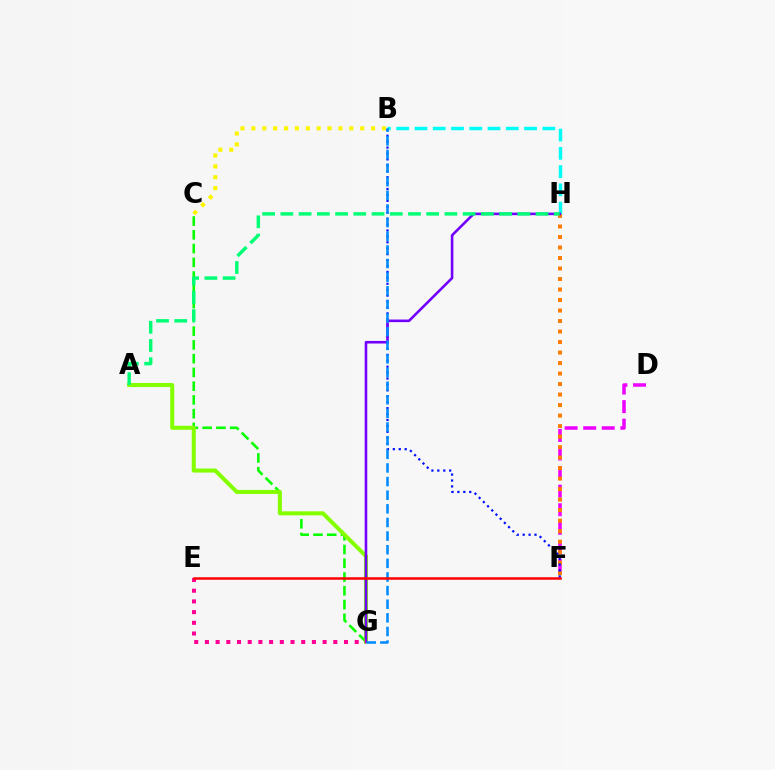{('C', 'G'): [{'color': '#08ff00', 'line_style': 'dashed', 'thickness': 1.87}], ('B', 'H'): [{'color': '#00fff6', 'line_style': 'dashed', 'thickness': 2.48}], ('D', 'F'): [{'color': '#ee00ff', 'line_style': 'dashed', 'thickness': 2.52}], ('B', 'C'): [{'color': '#fcf500', 'line_style': 'dotted', 'thickness': 2.96}], ('F', 'H'): [{'color': '#ff7c00', 'line_style': 'dotted', 'thickness': 2.85}], ('B', 'F'): [{'color': '#0010ff', 'line_style': 'dotted', 'thickness': 1.61}], ('A', 'G'): [{'color': '#84ff00', 'line_style': 'solid', 'thickness': 2.91}], ('G', 'H'): [{'color': '#7200ff', 'line_style': 'solid', 'thickness': 1.87}], ('A', 'H'): [{'color': '#00ff74', 'line_style': 'dashed', 'thickness': 2.48}], ('E', 'G'): [{'color': '#ff0094', 'line_style': 'dotted', 'thickness': 2.91}], ('B', 'G'): [{'color': '#008cff', 'line_style': 'dashed', 'thickness': 1.85}], ('E', 'F'): [{'color': '#ff0000', 'line_style': 'solid', 'thickness': 1.8}]}